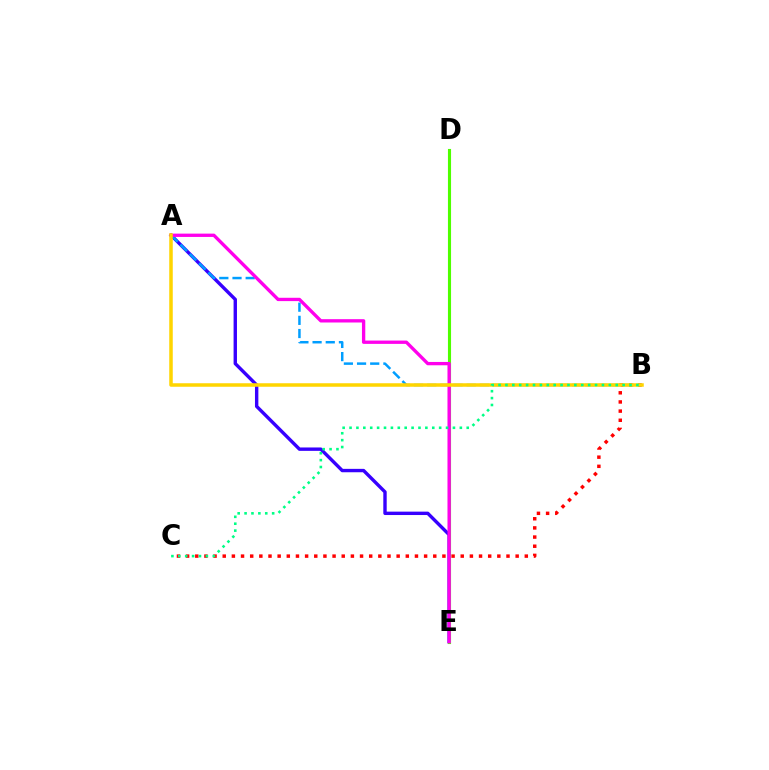{('A', 'E'): [{'color': '#3700ff', 'line_style': 'solid', 'thickness': 2.44}, {'color': '#ff00ed', 'line_style': 'solid', 'thickness': 2.39}], ('B', 'C'): [{'color': '#ff0000', 'line_style': 'dotted', 'thickness': 2.49}, {'color': '#00ff86', 'line_style': 'dotted', 'thickness': 1.87}], ('D', 'E'): [{'color': '#4fff00', 'line_style': 'solid', 'thickness': 2.24}], ('A', 'B'): [{'color': '#009eff', 'line_style': 'dashed', 'thickness': 1.79}, {'color': '#ffd500', 'line_style': 'solid', 'thickness': 2.53}]}